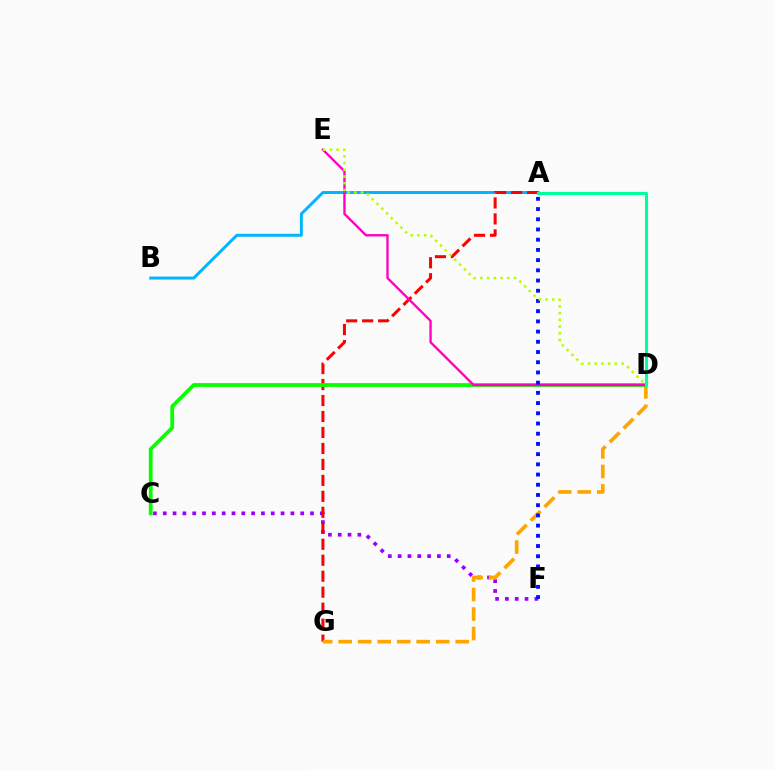{('A', 'B'): [{'color': '#00b5ff', 'line_style': 'solid', 'thickness': 2.13}], ('C', 'F'): [{'color': '#9b00ff', 'line_style': 'dotted', 'thickness': 2.67}], ('A', 'G'): [{'color': '#ff0000', 'line_style': 'dashed', 'thickness': 2.17}], ('D', 'G'): [{'color': '#ffa500', 'line_style': 'dashed', 'thickness': 2.65}], ('C', 'D'): [{'color': '#08ff00', 'line_style': 'solid', 'thickness': 2.72}], ('D', 'E'): [{'color': '#ff00bd', 'line_style': 'solid', 'thickness': 1.69}, {'color': '#b3ff00', 'line_style': 'dotted', 'thickness': 1.83}], ('A', 'F'): [{'color': '#0010ff', 'line_style': 'dotted', 'thickness': 2.77}], ('A', 'D'): [{'color': '#00ff9d', 'line_style': 'solid', 'thickness': 2.25}]}